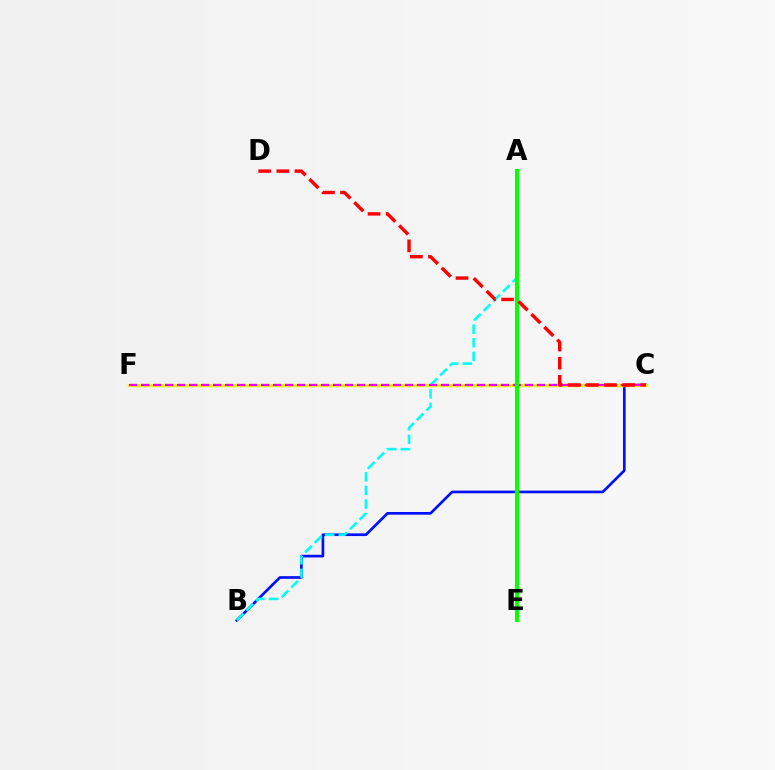{('B', 'C'): [{'color': '#0010ff', 'line_style': 'solid', 'thickness': 1.92}], ('C', 'F'): [{'color': '#fcf500', 'line_style': 'solid', 'thickness': 2.43}, {'color': '#ee00ff', 'line_style': 'dashed', 'thickness': 1.63}], ('A', 'B'): [{'color': '#00fff6', 'line_style': 'dashed', 'thickness': 1.85}], ('A', 'E'): [{'color': '#08ff00', 'line_style': 'solid', 'thickness': 2.93}], ('C', 'D'): [{'color': '#ff0000', 'line_style': 'dashed', 'thickness': 2.46}]}